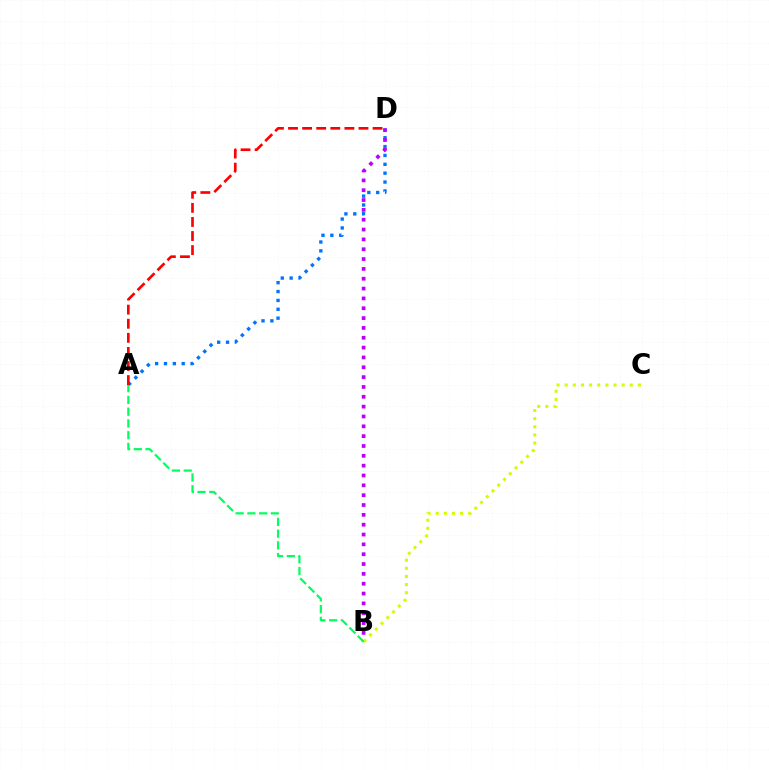{('A', 'D'): [{'color': '#0074ff', 'line_style': 'dotted', 'thickness': 2.41}, {'color': '#ff0000', 'line_style': 'dashed', 'thickness': 1.91}], ('B', 'D'): [{'color': '#b900ff', 'line_style': 'dotted', 'thickness': 2.67}], ('B', 'C'): [{'color': '#d1ff00', 'line_style': 'dotted', 'thickness': 2.21}], ('A', 'B'): [{'color': '#00ff5c', 'line_style': 'dashed', 'thickness': 1.6}]}